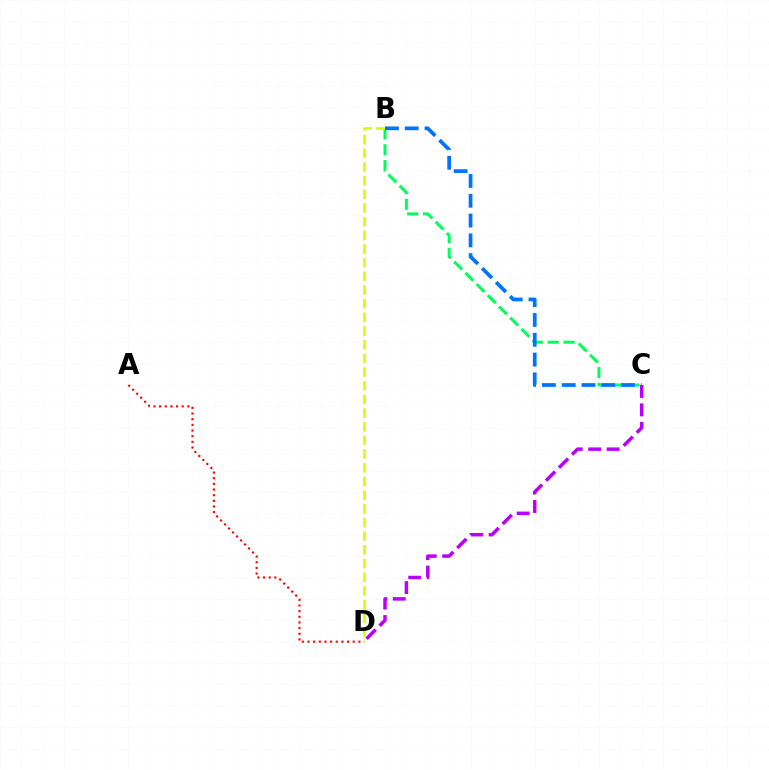{('B', 'C'): [{'color': '#00ff5c', 'line_style': 'dashed', 'thickness': 2.15}, {'color': '#0074ff', 'line_style': 'dashed', 'thickness': 2.69}], ('B', 'D'): [{'color': '#d1ff00', 'line_style': 'dashed', 'thickness': 1.86}], ('C', 'D'): [{'color': '#b900ff', 'line_style': 'dashed', 'thickness': 2.51}], ('A', 'D'): [{'color': '#ff0000', 'line_style': 'dotted', 'thickness': 1.54}]}